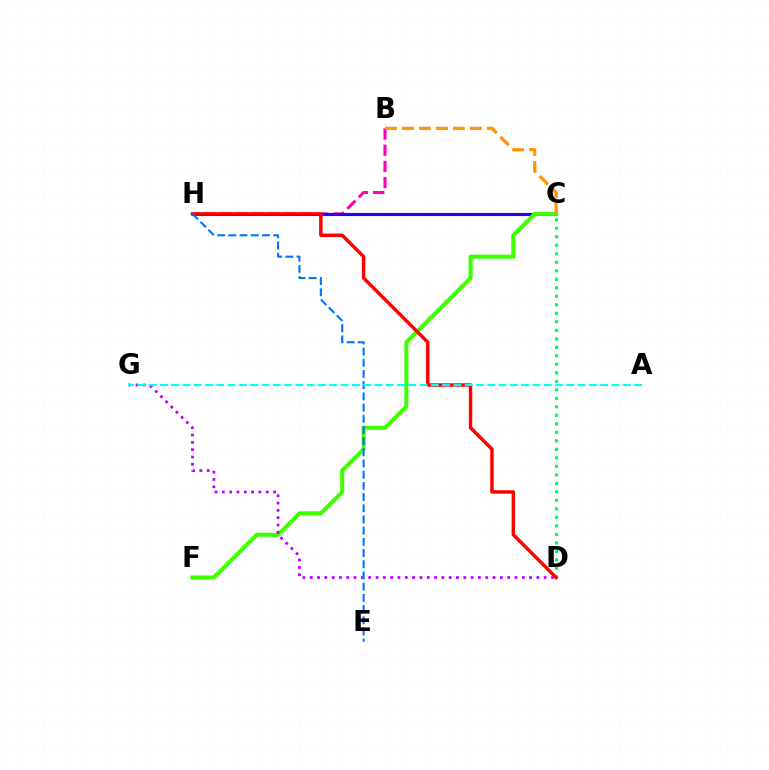{('B', 'H'): [{'color': '#ff00ac', 'line_style': 'dashed', 'thickness': 2.2}], ('C', 'H'): [{'color': '#d1ff00', 'line_style': 'solid', 'thickness': 1.54}, {'color': '#2500ff', 'line_style': 'solid', 'thickness': 2.24}], ('C', 'D'): [{'color': '#00ff5c', 'line_style': 'dotted', 'thickness': 2.31}], ('C', 'F'): [{'color': '#3dff00', 'line_style': 'solid', 'thickness': 2.92}], ('D', 'H'): [{'color': '#ff0000', 'line_style': 'solid', 'thickness': 2.47}], ('B', 'C'): [{'color': '#ff9400', 'line_style': 'dashed', 'thickness': 2.31}], ('D', 'G'): [{'color': '#b900ff', 'line_style': 'dotted', 'thickness': 1.99}], ('E', 'H'): [{'color': '#0074ff', 'line_style': 'dashed', 'thickness': 1.52}], ('A', 'G'): [{'color': '#00fff6', 'line_style': 'dashed', 'thickness': 1.53}]}